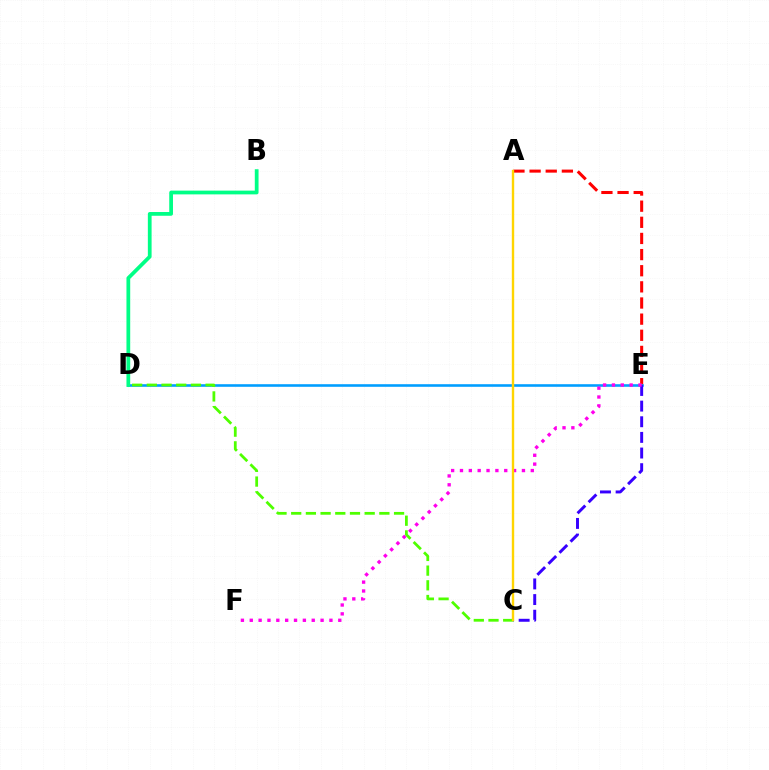{('A', 'E'): [{'color': '#ff0000', 'line_style': 'dashed', 'thickness': 2.19}], ('D', 'E'): [{'color': '#009eff', 'line_style': 'solid', 'thickness': 1.87}], ('C', 'E'): [{'color': '#3700ff', 'line_style': 'dashed', 'thickness': 2.13}], ('C', 'D'): [{'color': '#4fff00', 'line_style': 'dashed', 'thickness': 2.0}], ('E', 'F'): [{'color': '#ff00ed', 'line_style': 'dotted', 'thickness': 2.41}], ('B', 'D'): [{'color': '#00ff86', 'line_style': 'solid', 'thickness': 2.7}], ('A', 'C'): [{'color': '#ffd500', 'line_style': 'solid', 'thickness': 1.72}]}